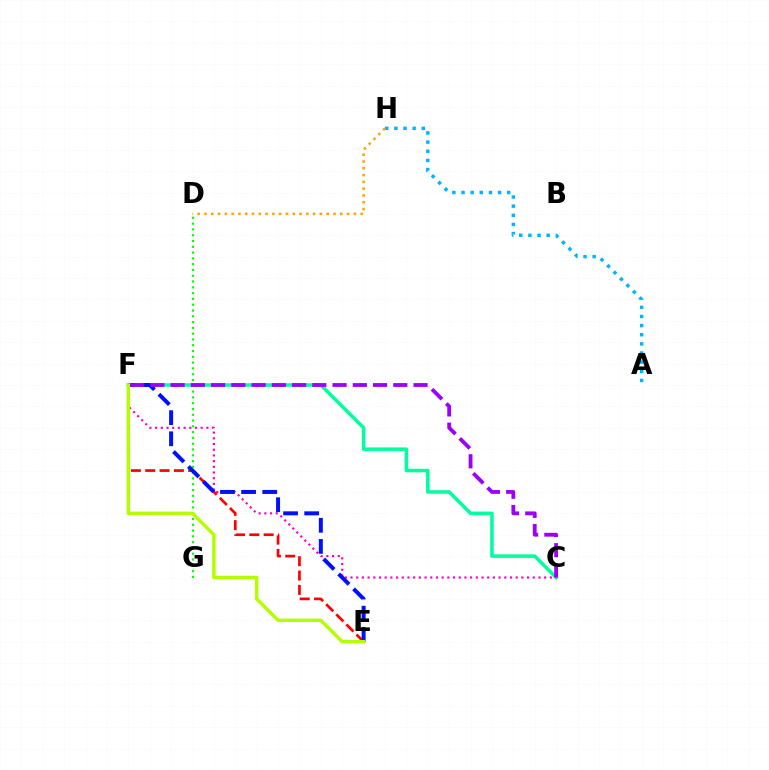{('D', 'G'): [{'color': '#08ff00', 'line_style': 'dotted', 'thickness': 1.57}], ('C', 'F'): [{'color': '#00ff9d', 'line_style': 'solid', 'thickness': 2.53}, {'color': '#ff00bd', 'line_style': 'dotted', 'thickness': 1.55}, {'color': '#9b00ff', 'line_style': 'dashed', 'thickness': 2.75}], ('E', 'F'): [{'color': '#ff0000', 'line_style': 'dashed', 'thickness': 1.95}, {'color': '#0010ff', 'line_style': 'dashed', 'thickness': 2.87}, {'color': '#b3ff00', 'line_style': 'solid', 'thickness': 2.49}], ('A', 'H'): [{'color': '#00b5ff', 'line_style': 'dotted', 'thickness': 2.48}], ('D', 'H'): [{'color': '#ffa500', 'line_style': 'dotted', 'thickness': 1.85}]}